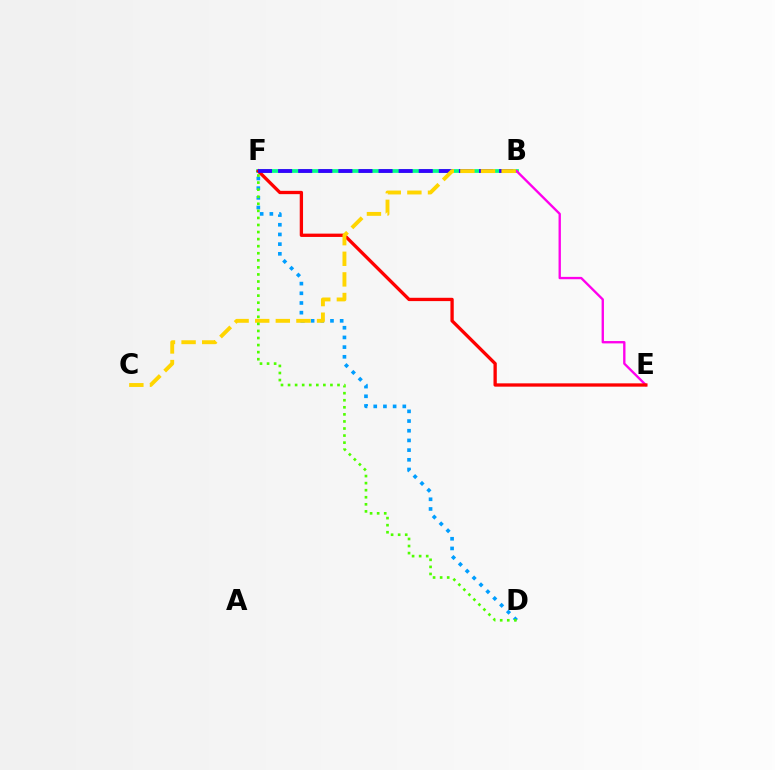{('B', 'F'): [{'color': '#00ff86', 'line_style': 'solid', 'thickness': 2.68}, {'color': '#3700ff', 'line_style': 'dashed', 'thickness': 2.73}], ('B', 'E'): [{'color': '#ff00ed', 'line_style': 'solid', 'thickness': 1.69}], ('E', 'F'): [{'color': '#ff0000', 'line_style': 'solid', 'thickness': 2.38}], ('D', 'F'): [{'color': '#009eff', 'line_style': 'dotted', 'thickness': 2.63}, {'color': '#4fff00', 'line_style': 'dotted', 'thickness': 1.92}], ('B', 'C'): [{'color': '#ffd500', 'line_style': 'dashed', 'thickness': 2.8}]}